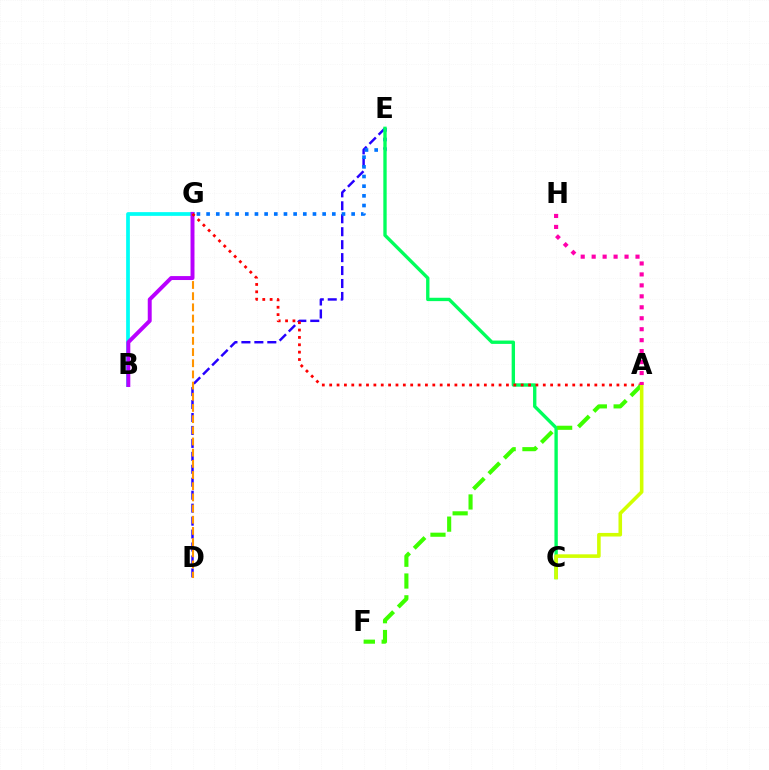{('D', 'E'): [{'color': '#2500ff', 'line_style': 'dashed', 'thickness': 1.76}], ('B', 'G'): [{'color': '#00fff6', 'line_style': 'solid', 'thickness': 2.68}, {'color': '#b900ff', 'line_style': 'solid', 'thickness': 2.84}], ('D', 'G'): [{'color': '#ff9400', 'line_style': 'dashed', 'thickness': 1.52}], ('E', 'G'): [{'color': '#0074ff', 'line_style': 'dotted', 'thickness': 2.63}], ('C', 'E'): [{'color': '#00ff5c', 'line_style': 'solid', 'thickness': 2.41}], ('A', 'G'): [{'color': '#ff0000', 'line_style': 'dotted', 'thickness': 2.0}], ('A', 'F'): [{'color': '#3dff00', 'line_style': 'dashed', 'thickness': 2.96}], ('A', 'C'): [{'color': '#d1ff00', 'line_style': 'solid', 'thickness': 2.58}], ('A', 'H'): [{'color': '#ff00ac', 'line_style': 'dotted', 'thickness': 2.98}]}